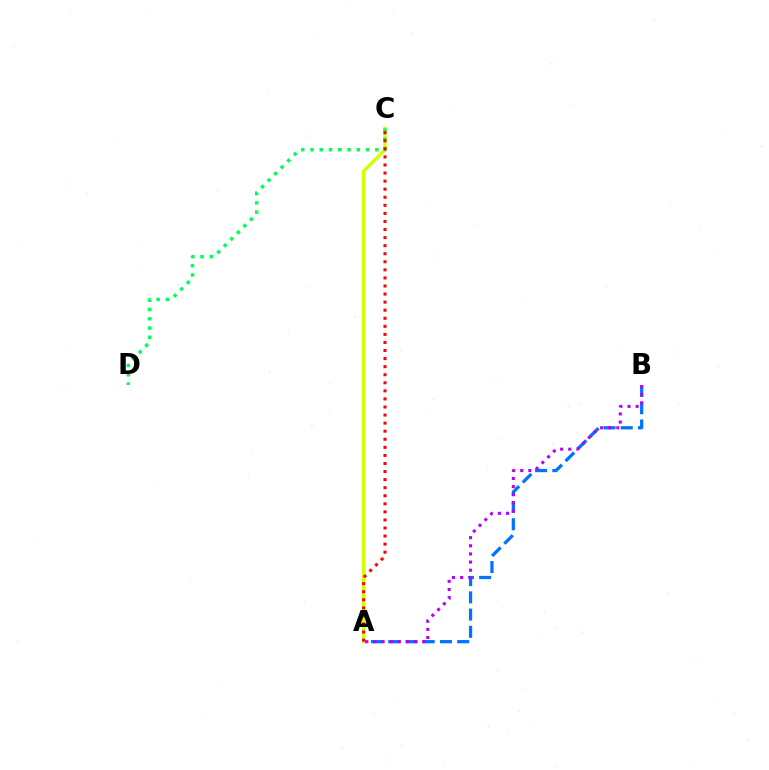{('A', 'B'): [{'color': '#0074ff', 'line_style': 'dashed', 'thickness': 2.34}, {'color': '#b900ff', 'line_style': 'dotted', 'thickness': 2.21}], ('A', 'C'): [{'color': '#d1ff00', 'line_style': 'solid', 'thickness': 2.38}, {'color': '#ff0000', 'line_style': 'dotted', 'thickness': 2.19}], ('C', 'D'): [{'color': '#00ff5c', 'line_style': 'dotted', 'thickness': 2.52}]}